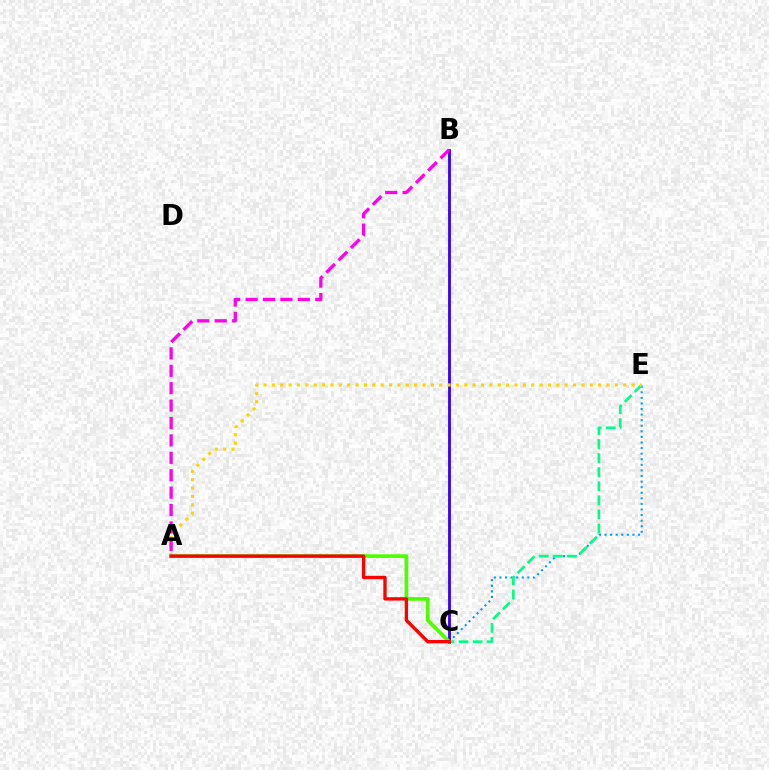{('C', 'E'): [{'color': '#009eff', 'line_style': 'dotted', 'thickness': 1.52}, {'color': '#00ff86', 'line_style': 'dashed', 'thickness': 1.91}], ('B', 'C'): [{'color': '#3700ff', 'line_style': 'solid', 'thickness': 2.04}], ('A', 'E'): [{'color': '#ffd500', 'line_style': 'dotted', 'thickness': 2.27}], ('A', 'C'): [{'color': '#4fff00', 'line_style': 'solid', 'thickness': 2.66}, {'color': '#ff0000', 'line_style': 'solid', 'thickness': 2.4}], ('A', 'B'): [{'color': '#ff00ed', 'line_style': 'dashed', 'thickness': 2.37}]}